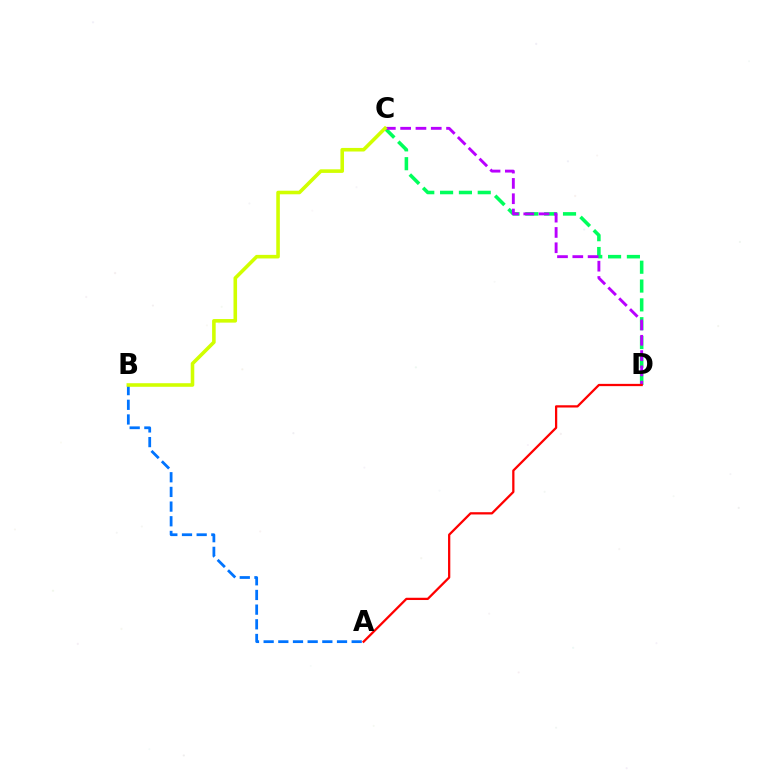{('C', 'D'): [{'color': '#00ff5c', 'line_style': 'dashed', 'thickness': 2.56}, {'color': '#b900ff', 'line_style': 'dashed', 'thickness': 2.08}], ('A', 'B'): [{'color': '#0074ff', 'line_style': 'dashed', 'thickness': 1.99}], ('B', 'C'): [{'color': '#d1ff00', 'line_style': 'solid', 'thickness': 2.58}], ('A', 'D'): [{'color': '#ff0000', 'line_style': 'solid', 'thickness': 1.63}]}